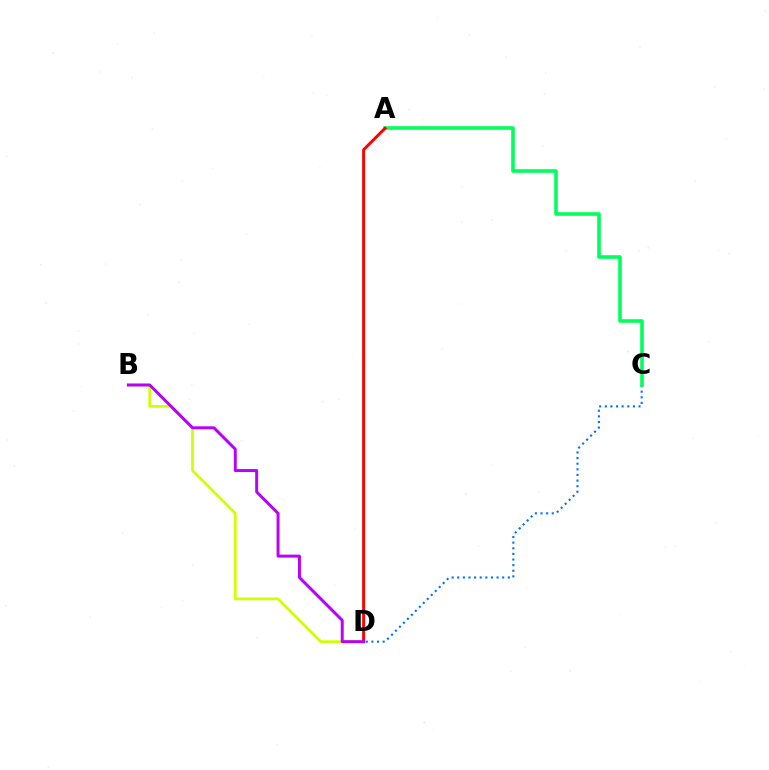{('C', 'D'): [{'color': '#0074ff', 'line_style': 'dotted', 'thickness': 1.53}], ('B', 'D'): [{'color': '#d1ff00', 'line_style': 'solid', 'thickness': 1.97}, {'color': '#b900ff', 'line_style': 'solid', 'thickness': 2.13}], ('A', 'C'): [{'color': '#00ff5c', 'line_style': 'solid', 'thickness': 2.58}], ('A', 'D'): [{'color': '#ff0000', 'line_style': 'solid', 'thickness': 2.11}]}